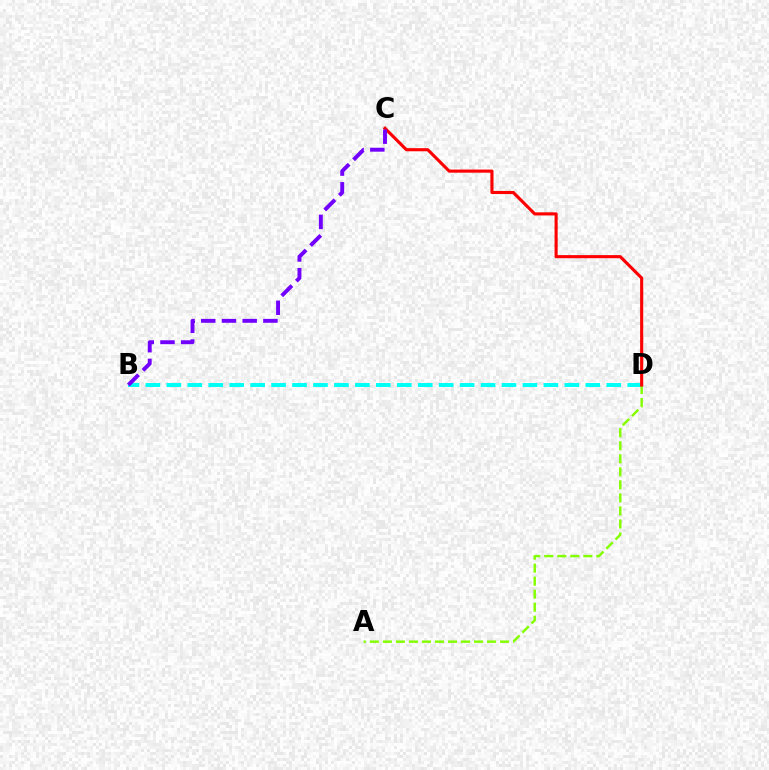{('B', 'D'): [{'color': '#00fff6', 'line_style': 'dashed', 'thickness': 2.85}], ('A', 'D'): [{'color': '#84ff00', 'line_style': 'dashed', 'thickness': 1.77}], ('C', 'D'): [{'color': '#ff0000', 'line_style': 'solid', 'thickness': 2.24}], ('B', 'C'): [{'color': '#7200ff', 'line_style': 'dashed', 'thickness': 2.81}]}